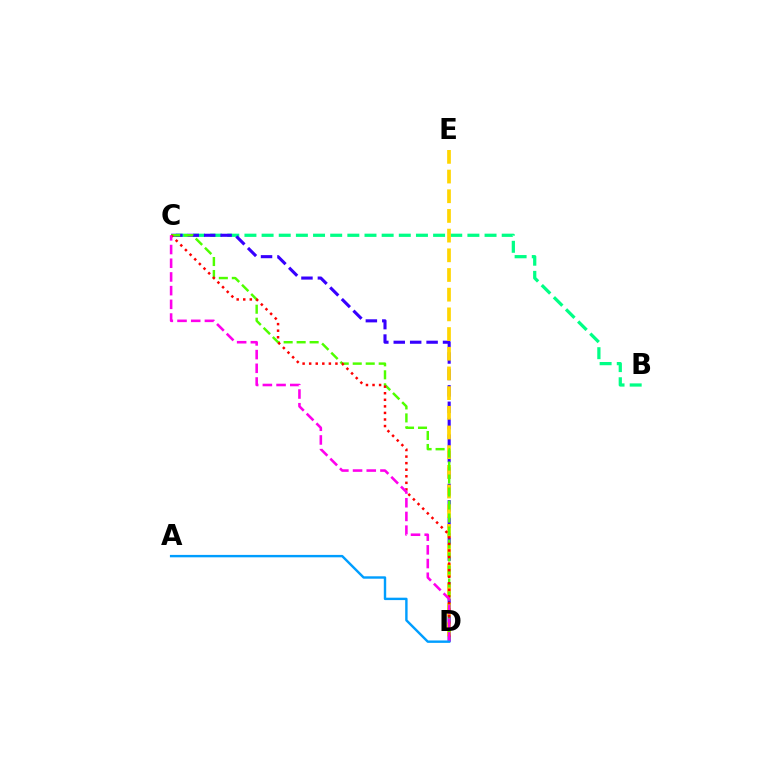{('B', 'C'): [{'color': '#00ff86', 'line_style': 'dashed', 'thickness': 2.33}], ('C', 'D'): [{'color': '#3700ff', 'line_style': 'dashed', 'thickness': 2.23}, {'color': '#4fff00', 'line_style': 'dashed', 'thickness': 1.76}, {'color': '#ff0000', 'line_style': 'dotted', 'thickness': 1.78}, {'color': '#ff00ed', 'line_style': 'dashed', 'thickness': 1.86}], ('D', 'E'): [{'color': '#ffd500', 'line_style': 'dashed', 'thickness': 2.67}], ('A', 'D'): [{'color': '#009eff', 'line_style': 'solid', 'thickness': 1.74}]}